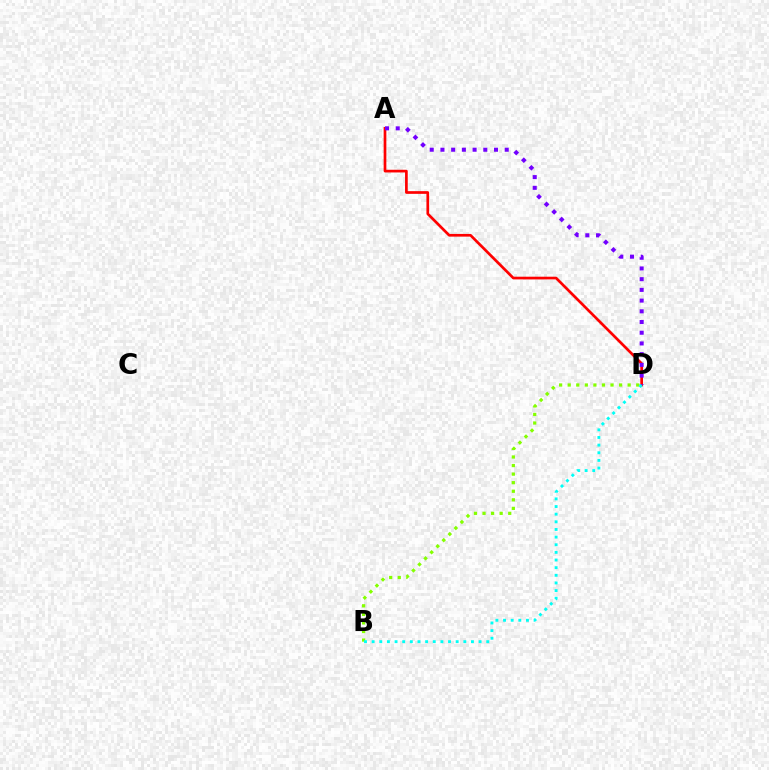{('A', 'D'): [{'color': '#ff0000', 'line_style': 'solid', 'thickness': 1.94}, {'color': '#7200ff', 'line_style': 'dotted', 'thickness': 2.91}], ('B', 'D'): [{'color': '#84ff00', 'line_style': 'dotted', 'thickness': 2.33}, {'color': '#00fff6', 'line_style': 'dotted', 'thickness': 2.08}]}